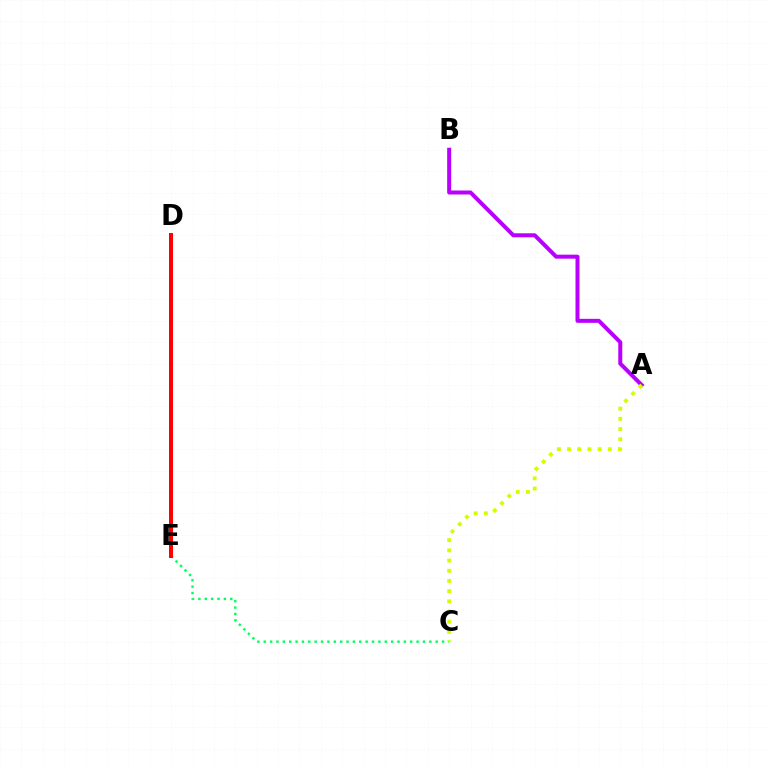{('C', 'E'): [{'color': '#00ff5c', 'line_style': 'dotted', 'thickness': 1.73}], ('A', 'B'): [{'color': '#b900ff', 'line_style': 'solid', 'thickness': 2.88}], ('A', 'C'): [{'color': '#d1ff00', 'line_style': 'dotted', 'thickness': 2.77}], ('D', 'E'): [{'color': '#0074ff', 'line_style': 'dashed', 'thickness': 2.62}, {'color': '#ff0000', 'line_style': 'solid', 'thickness': 2.88}]}